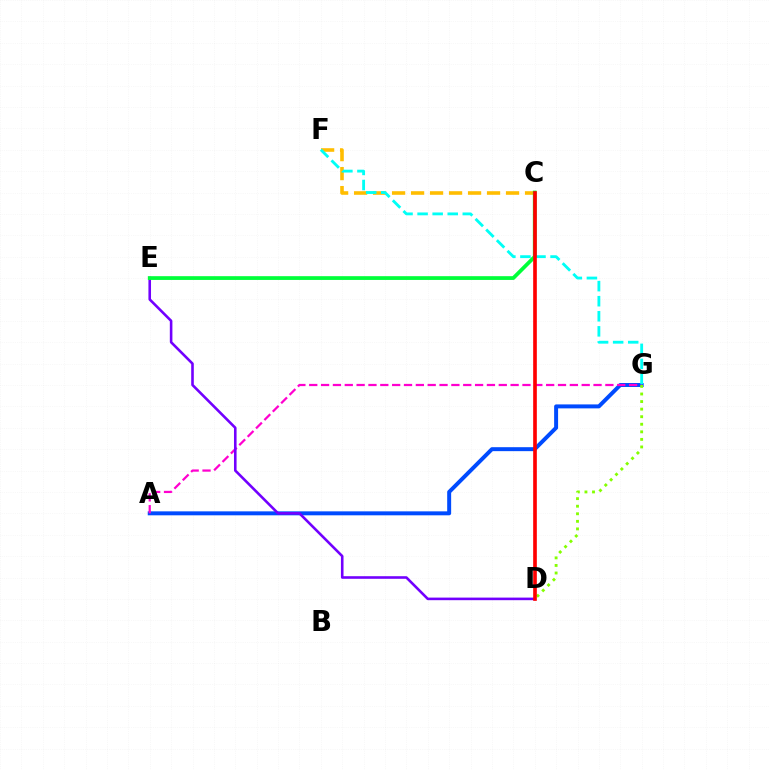{('A', 'G'): [{'color': '#004bff', 'line_style': 'solid', 'thickness': 2.85}, {'color': '#ff00cf', 'line_style': 'dashed', 'thickness': 1.61}], ('D', 'E'): [{'color': '#7200ff', 'line_style': 'solid', 'thickness': 1.87}], ('C', 'F'): [{'color': '#ffbd00', 'line_style': 'dashed', 'thickness': 2.58}], ('F', 'G'): [{'color': '#00fff6', 'line_style': 'dashed', 'thickness': 2.05}], ('C', 'E'): [{'color': '#00ff39', 'line_style': 'solid', 'thickness': 2.71}], ('D', 'G'): [{'color': '#84ff00', 'line_style': 'dotted', 'thickness': 2.06}], ('C', 'D'): [{'color': '#ff0000', 'line_style': 'solid', 'thickness': 2.63}]}